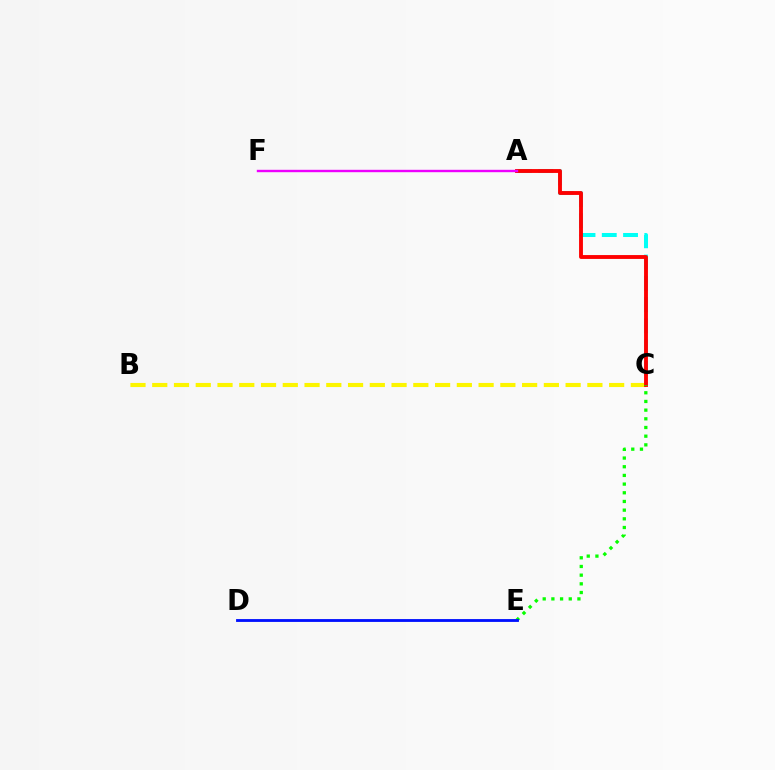{('A', 'C'): [{'color': '#00fff6', 'line_style': 'dashed', 'thickness': 2.89}, {'color': '#ff0000', 'line_style': 'solid', 'thickness': 2.79}], ('B', 'C'): [{'color': '#fcf500', 'line_style': 'dashed', 'thickness': 2.96}], ('C', 'E'): [{'color': '#08ff00', 'line_style': 'dotted', 'thickness': 2.36}], ('A', 'F'): [{'color': '#ee00ff', 'line_style': 'solid', 'thickness': 1.73}], ('D', 'E'): [{'color': '#0010ff', 'line_style': 'solid', 'thickness': 2.04}]}